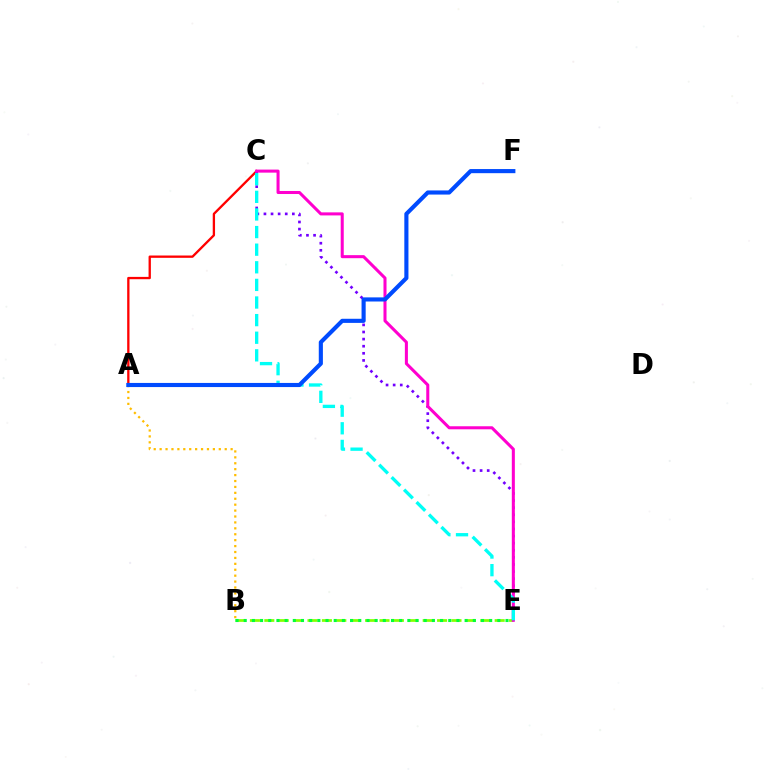{('A', 'C'): [{'color': '#ff0000', 'line_style': 'solid', 'thickness': 1.67}], ('C', 'E'): [{'color': '#7200ff', 'line_style': 'dotted', 'thickness': 1.93}, {'color': '#ff00cf', 'line_style': 'solid', 'thickness': 2.19}, {'color': '#00fff6', 'line_style': 'dashed', 'thickness': 2.39}], ('B', 'E'): [{'color': '#84ff00', 'line_style': 'dashed', 'thickness': 1.96}, {'color': '#00ff39', 'line_style': 'dotted', 'thickness': 2.22}], ('A', 'B'): [{'color': '#ffbd00', 'line_style': 'dotted', 'thickness': 1.61}], ('A', 'F'): [{'color': '#004bff', 'line_style': 'solid', 'thickness': 2.97}]}